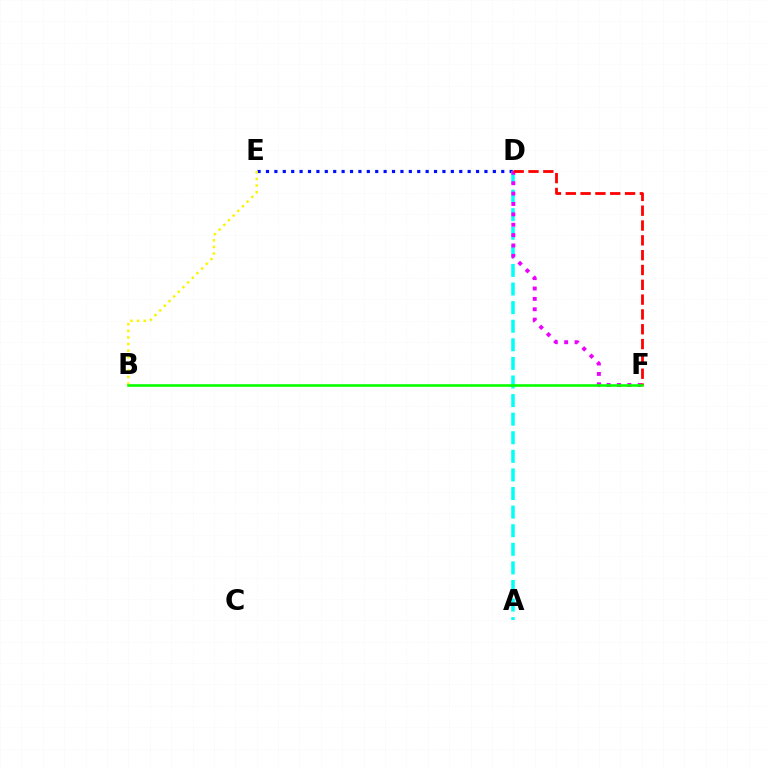{('D', 'E'): [{'color': '#0010ff', 'line_style': 'dotted', 'thickness': 2.28}], ('A', 'D'): [{'color': '#00fff6', 'line_style': 'dashed', 'thickness': 2.53}], ('D', 'F'): [{'color': '#ee00ff', 'line_style': 'dotted', 'thickness': 2.82}, {'color': '#ff0000', 'line_style': 'dashed', 'thickness': 2.01}], ('B', 'E'): [{'color': '#fcf500', 'line_style': 'dotted', 'thickness': 1.79}], ('B', 'F'): [{'color': '#08ff00', 'line_style': 'solid', 'thickness': 1.89}]}